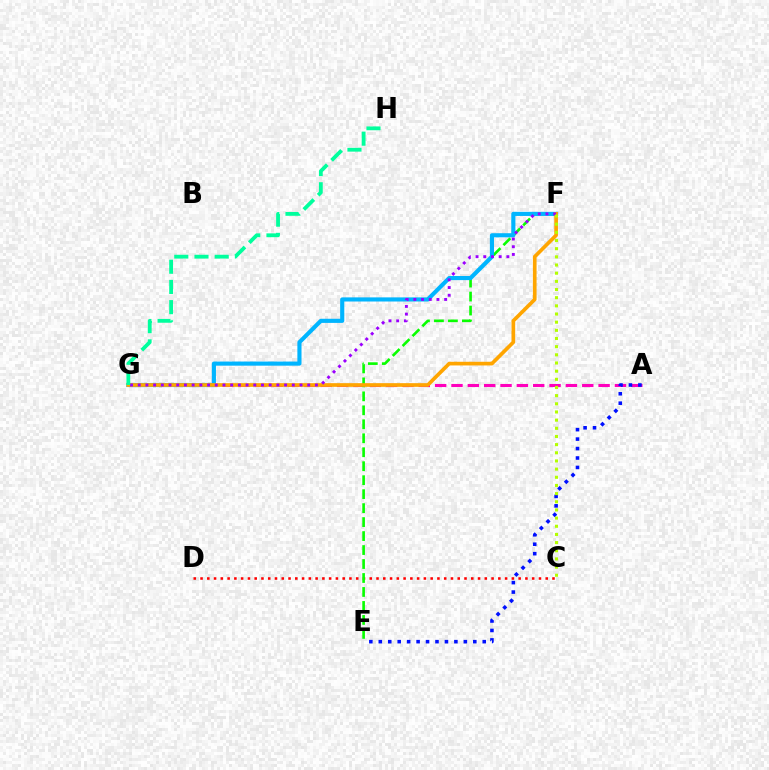{('C', 'D'): [{'color': '#ff0000', 'line_style': 'dotted', 'thickness': 1.84}], ('A', 'G'): [{'color': '#ff00bd', 'line_style': 'dashed', 'thickness': 2.22}], ('E', 'F'): [{'color': '#08ff00', 'line_style': 'dashed', 'thickness': 1.9}], ('F', 'G'): [{'color': '#00b5ff', 'line_style': 'solid', 'thickness': 2.97}, {'color': '#ffa500', 'line_style': 'solid', 'thickness': 2.65}, {'color': '#9b00ff', 'line_style': 'dotted', 'thickness': 2.09}], ('A', 'E'): [{'color': '#0010ff', 'line_style': 'dotted', 'thickness': 2.57}], ('C', 'F'): [{'color': '#b3ff00', 'line_style': 'dotted', 'thickness': 2.22}], ('G', 'H'): [{'color': '#00ff9d', 'line_style': 'dashed', 'thickness': 2.75}]}